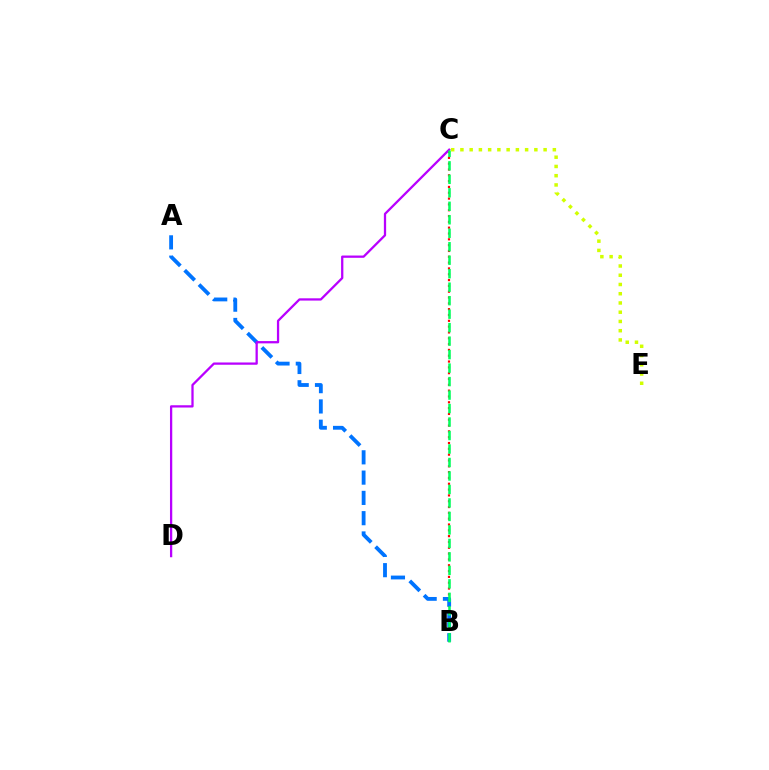{('B', 'C'): [{'color': '#ff0000', 'line_style': 'dotted', 'thickness': 1.58}, {'color': '#00ff5c', 'line_style': 'dashed', 'thickness': 1.83}], ('A', 'B'): [{'color': '#0074ff', 'line_style': 'dashed', 'thickness': 2.76}], ('C', 'E'): [{'color': '#d1ff00', 'line_style': 'dotted', 'thickness': 2.51}], ('C', 'D'): [{'color': '#b900ff', 'line_style': 'solid', 'thickness': 1.64}]}